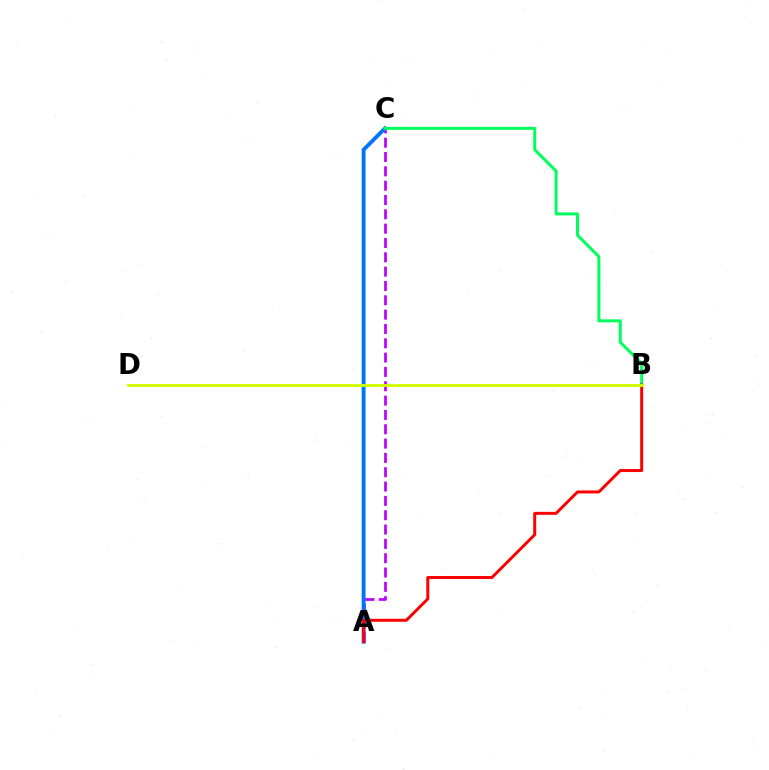{('A', 'C'): [{'color': '#b900ff', 'line_style': 'dashed', 'thickness': 1.95}, {'color': '#0074ff', 'line_style': 'solid', 'thickness': 2.79}], ('B', 'C'): [{'color': '#00ff5c', 'line_style': 'solid', 'thickness': 2.16}], ('A', 'B'): [{'color': '#ff0000', 'line_style': 'solid', 'thickness': 2.15}], ('B', 'D'): [{'color': '#d1ff00', 'line_style': 'solid', 'thickness': 2.05}]}